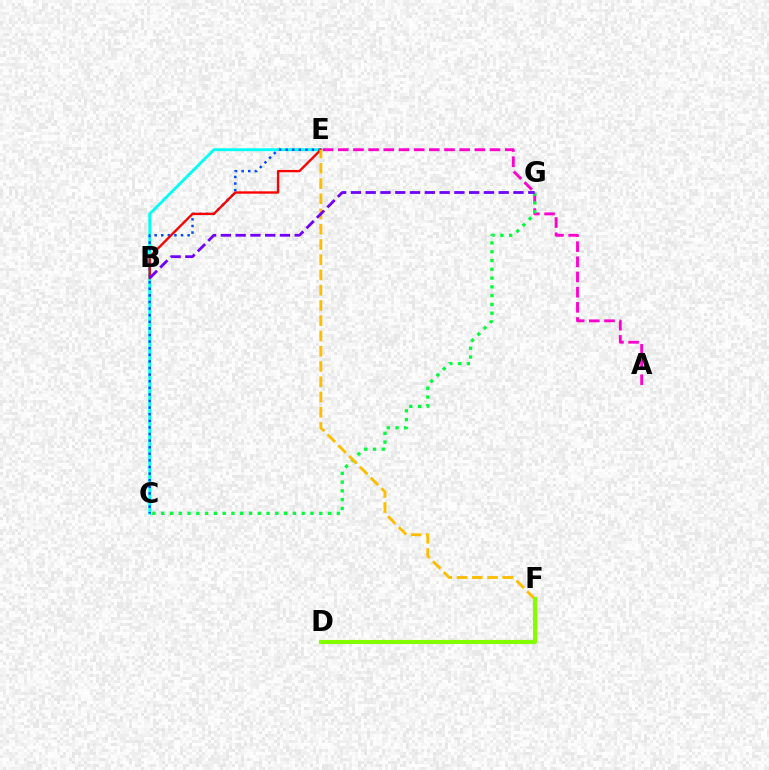{('A', 'E'): [{'color': '#ff00cf', 'line_style': 'dashed', 'thickness': 2.06}], ('C', 'E'): [{'color': '#00fff6', 'line_style': 'solid', 'thickness': 2.07}, {'color': '#004bff', 'line_style': 'dotted', 'thickness': 1.79}], ('C', 'G'): [{'color': '#00ff39', 'line_style': 'dotted', 'thickness': 2.39}], ('B', 'E'): [{'color': '#ff0000', 'line_style': 'solid', 'thickness': 1.69}], ('E', 'F'): [{'color': '#ffbd00', 'line_style': 'dashed', 'thickness': 2.07}], ('B', 'G'): [{'color': '#7200ff', 'line_style': 'dashed', 'thickness': 2.01}], ('D', 'F'): [{'color': '#84ff00', 'line_style': 'solid', 'thickness': 2.96}]}